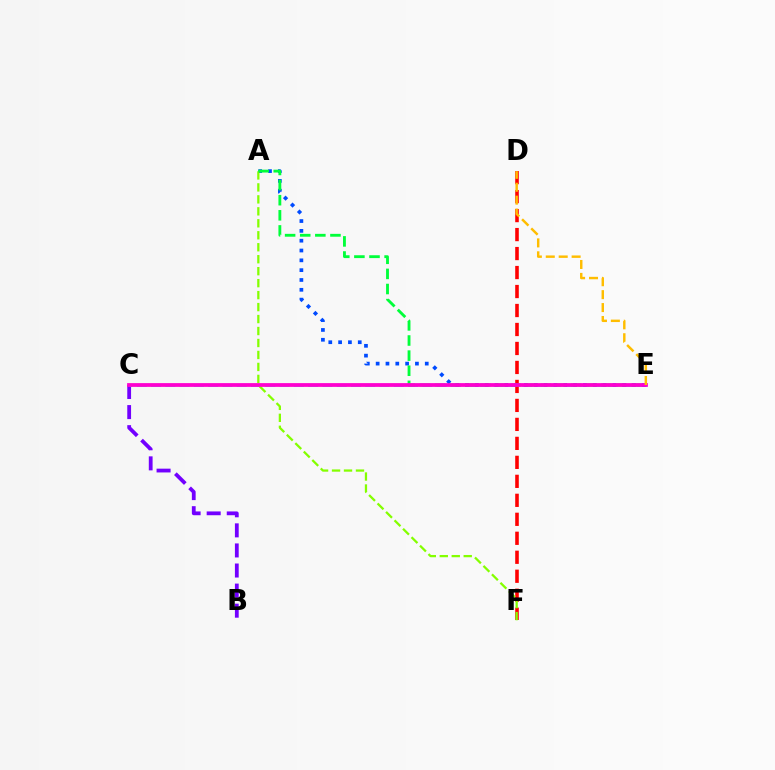{('D', 'F'): [{'color': '#ff0000', 'line_style': 'dashed', 'thickness': 2.58}], ('B', 'C'): [{'color': '#7200ff', 'line_style': 'dashed', 'thickness': 2.73}], ('C', 'E'): [{'color': '#00fff6', 'line_style': 'dashed', 'thickness': 1.94}, {'color': '#ff00cf', 'line_style': 'solid', 'thickness': 2.71}], ('A', 'E'): [{'color': '#004bff', 'line_style': 'dotted', 'thickness': 2.67}, {'color': '#00ff39', 'line_style': 'dashed', 'thickness': 2.05}], ('A', 'F'): [{'color': '#84ff00', 'line_style': 'dashed', 'thickness': 1.63}], ('D', 'E'): [{'color': '#ffbd00', 'line_style': 'dashed', 'thickness': 1.76}]}